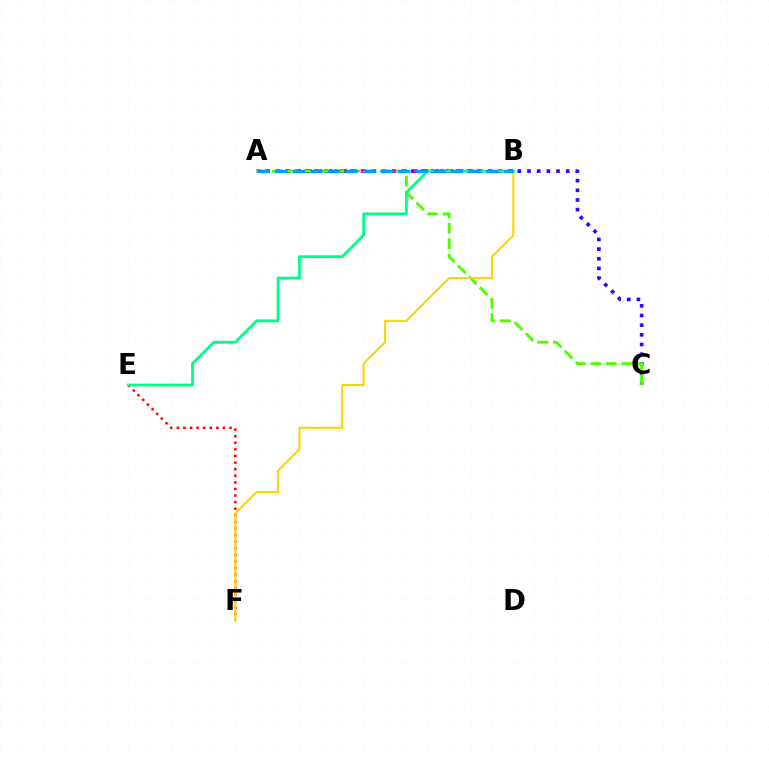{('E', 'F'): [{'color': '#ff0000', 'line_style': 'dotted', 'thickness': 1.79}], ('A', 'C'): [{'color': '#3700ff', 'line_style': 'dotted', 'thickness': 2.63}, {'color': '#4fff00', 'line_style': 'dashed', 'thickness': 2.1}], ('A', 'B'): [{'color': '#ff00ed', 'line_style': 'dotted', 'thickness': 2.88}, {'color': '#009eff', 'line_style': 'dashed', 'thickness': 2.39}], ('B', 'F'): [{'color': '#ffd500', 'line_style': 'solid', 'thickness': 1.53}], ('B', 'E'): [{'color': '#00ff86', 'line_style': 'solid', 'thickness': 2.01}]}